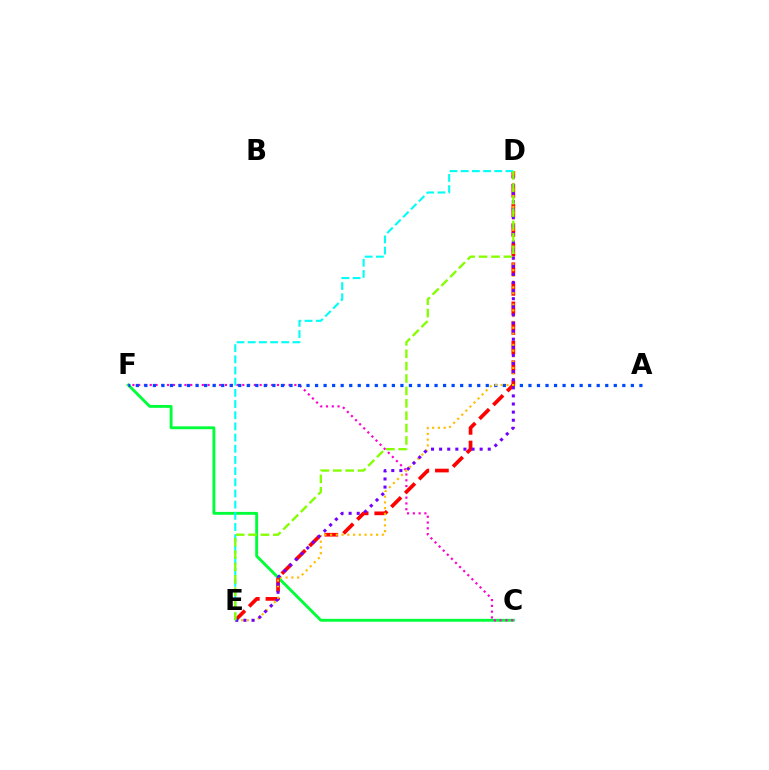{('C', 'F'): [{'color': '#00ff39', 'line_style': 'solid', 'thickness': 2.07}, {'color': '#ff00cf', 'line_style': 'dotted', 'thickness': 1.57}], ('A', 'F'): [{'color': '#004bff', 'line_style': 'dotted', 'thickness': 2.32}], ('D', 'E'): [{'color': '#ff0000', 'line_style': 'dashed', 'thickness': 2.66}, {'color': '#ffbd00', 'line_style': 'dotted', 'thickness': 1.56}, {'color': '#7200ff', 'line_style': 'dotted', 'thickness': 2.2}, {'color': '#00fff6', 'line_style': 'dashed', 'thickness': 1.52}, {'color': '#84ff00', 'line_style': 'dashed', 'thickness': 1.68}]}